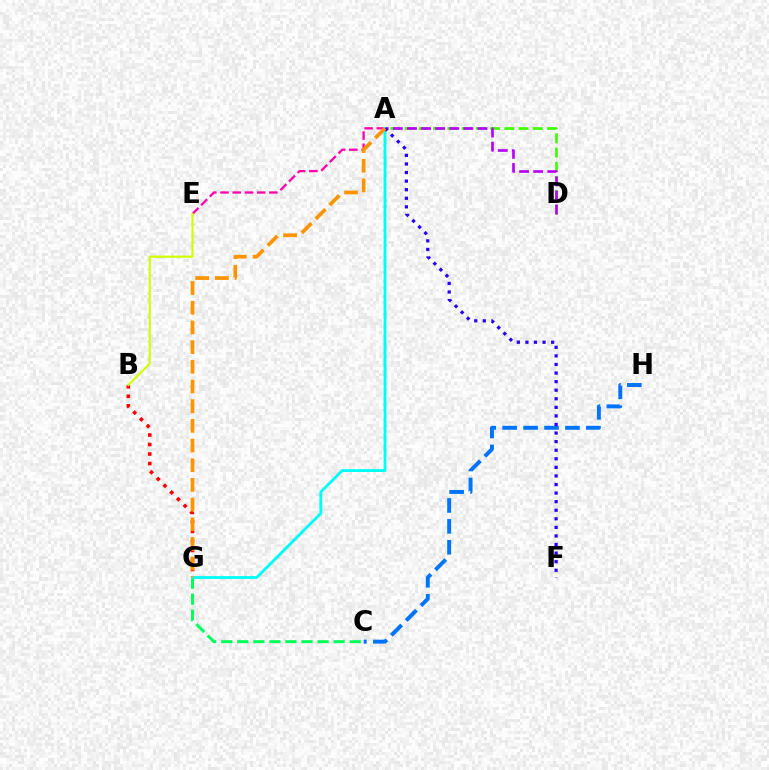{('A', 'E'): [{'color': '#ff00ac', 'line_style': 'dashed', 'thickness': 1.66}], ('C', 'H'): [{'color': '#0074ff', 'line_style': 'dashed', 'thickness': 2.84}], ('A', 'D'): [{'color': '#3dff00', 'line_style': 'dashed', 'thickness': 1.94}, {'color': '#b900ff', 'line_style': 'dashed', 'thickness': 1.92}], ('B', 'G'): [{'color': '#ff0000', 'line_style': 'dotted', 'thickness': 2.58}], ('C', 'G'): [{'color': '#00ff5c', 'line_style': 'dashed', 'thickness': 2.18}], ('A', 'G'): [{'color': '#00fff6', 'line_style': 'solid', 'thickness': 2.06}, {'color': '#ff9400', 'line_style': 'dashed', 'thickness': 2.67}], ('A', 'F'): [{'color': '#2500ff', 'line_style': 'dotted', 'thickness': 2.33}], ('B', 'E'): [{'color': '#d1ff00', 'line_style': 'solid', 'thickness': 1.54}]}